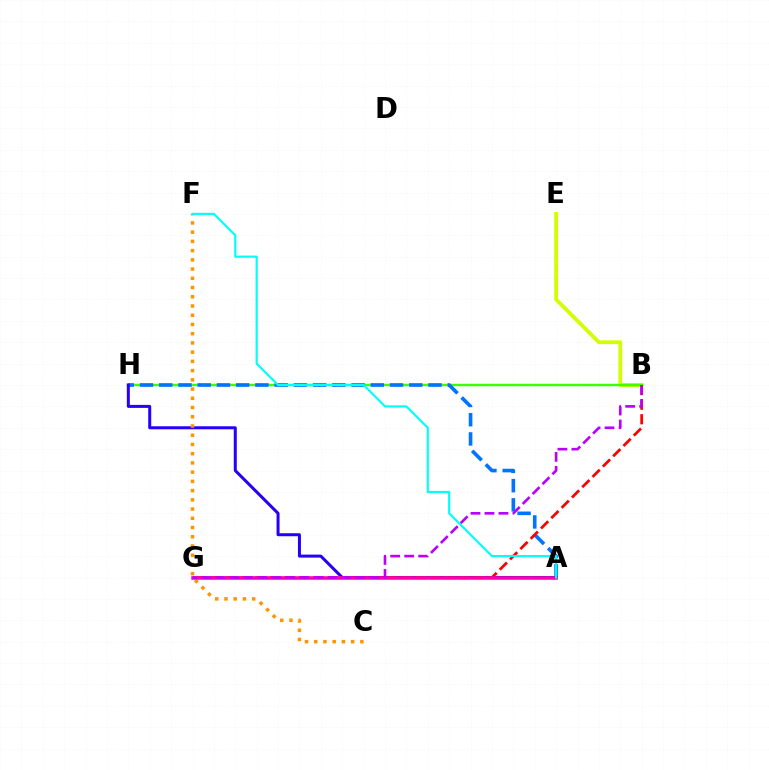{('B', 'E'): [{'color': '#d1ff00', 'line_style': 'solid', 'thickness': 2.72}], ('B', 'H'): [{'color': '#3dff00', 'line_style': 'solid', 'thickness': 1.77}], ('A', 'H'): [{'color': '#0074ff', 'line_style': 'dashed', 'thickness': 2.61}, {'color': '#2500ff', 'line_style': 'solid', 'thickness': 2.17}], ('C', 'F'): [{'color': '#ff9400', 'line_style': 'dotted', 'thickness': 2.51}], ('B', 'G'): [{'color': '#ff0000', 'line_style': 'dashed', 'thickness': 1.98}, {'color': '#b900ff', 'line_style': 'dashed', 'thickness': 1.9}], ('A', 'G'): [{'color': '#00ff5c', 'line_style': 'solid', 'thickness': 1.55}, {'color': '#ff00ac', 'line_style': 'solid', 'thickness': 2.53}], ('A', 'F'): [{'color': '#00fff6', 'line_style': 'solid', 'thickness': 1.55}]}